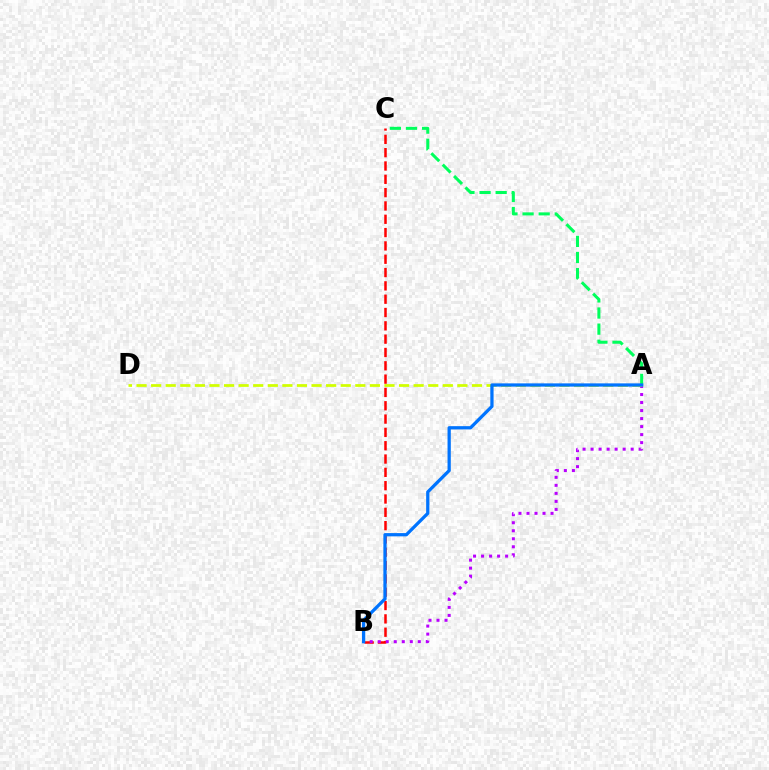{('B', 'C'): [{'color': '#ff0000', 'line_style': 'dashed', 'thickness': 1.81}], ('A', 'B'): [{'color': '#b900ff', 'line_style': 'dotted', 'thickness': 2.18}, {'color': '#0074ff', 'line_style': 'solid', 'thickness': 2.34}], ('A', 'D'): [{'color': '#d1ff00', 'line_style': 'dashed', 'thickness': 1.98}], ('A', 'C'): [{'color': '#00ff5c', 'line_style': 'dashed', 'thickness': 2.19}]}